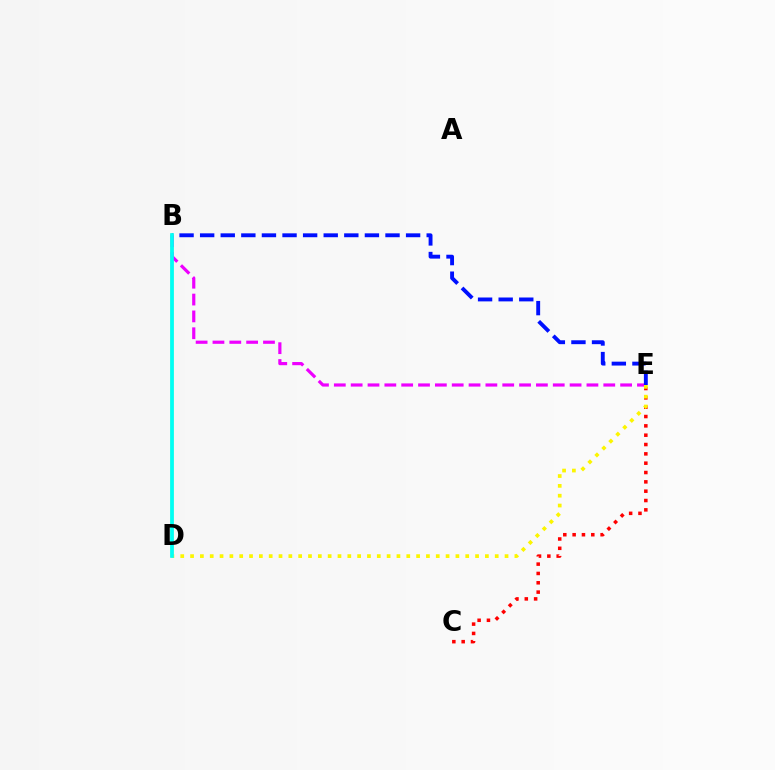{('C', 'E'): [{'color': '#ff0000', 'line_style': 'dotted', 'thickness': 2.54}], ('B', 'D'): [{'color': '#08ff00', 'line_style': 'solid', 'thickness': 1.77}, {'color': '#00fff6', 'line_style': 'solid', 'thickness': 2.64}], ('B', 'E'): [{'color': '#ee00ff', 'line_style': 'dashed', 'thickness': 2.29}, {'color': '#0010ff', 'line_style': 'dashed', 'thickness': 2.8}], ('D', 'E'): [{'color': '#fcf500', 'line_style': 'dotted', 'thickness': 2.67}]}